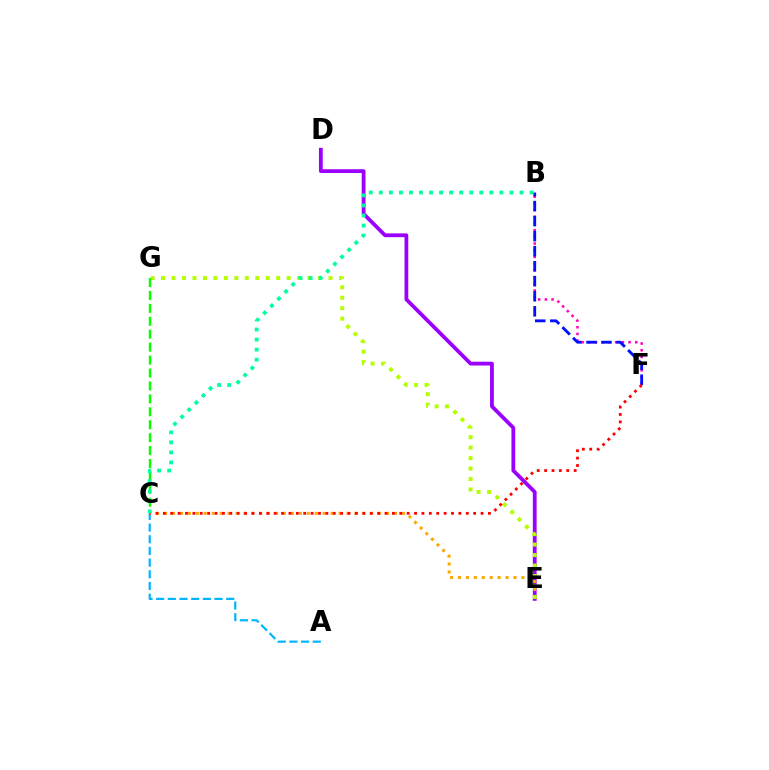{('B', 'F'): [{'color': '#ff00bd', 'line_style': 'dotted', 'thickness': 1.82}, {'color': '#0010ff', 'line_style': 'dashed', 'thickness': 2.04}], ('D', 'E'): [{'color': '#9b00ff', 'line_style': 'solid', 'thickness': 2.73}], ('A', 'C'): [{'color': '#00b5ff', 'line_style': 'dashed', 'thickness': 1.59}], ('C', 'E'): [{'color': '#ffa500', 'line_style': 'dotted', 'thickness': 2.15}], ('E', 'G'): [{'color': '#b3ff00', 'line_style': 'dotted', 'thickness': 2.84}], ('C', 'F'): [{'color': '#ff0000', 'line_style': 'dotted', 'thickness': 2.01}], ('C', 'G'): [{'color': '#08ff00', 'line_style': 'dashed', 'thickness': 1.76}], ('B', 'C'): [{'color': '#00ff9d', 'line_style': 'dotted', 'thickness': 2.73}]}